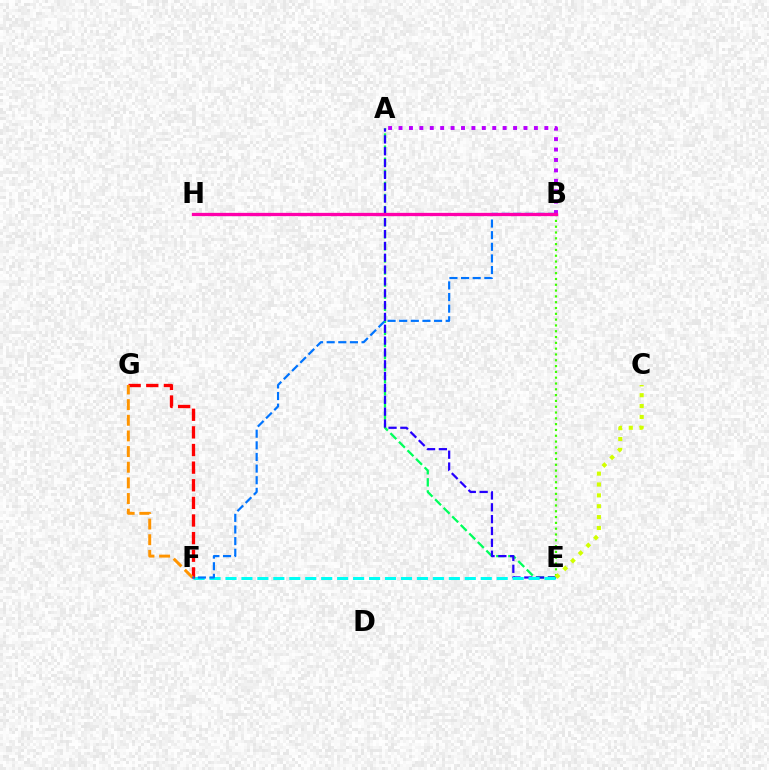{('A', 'E'): [{'color': '#00ff5c', 'line_style': 'dashed', 'thickness': 1.64}, {'color': '#2500ff', 'line_style': 'dashed', 'thickness': 1.61}], ('E', 'F'): [{'color': '#00fff6', 'line_style': 'dashed', 'thickness': 2.17}], ('F', 'G'): [{'color': '#ff0000', 'line_style': 'dashed', 'thickness': 2.39}, {'color': '#ff9400', 'line_style': 'dashed', 'thickness': 2.13}], ('B', 'E'): [{'color': '#3dff00', 'line_style': 'dotted', 'thickness': 1.58}], ('B', 'F'): [{'color': '#0074ff', 'line_style': 'dashed', 'thickness': 1.58}], ('A', 'B'): [{'color': '#b900ff', 'line_style': 'dotted', 'thickness': 2.83}], ('C', 'E'): [{'color': '#d1ff00', 'line_style': 'dotted', 'thickness': 2.95}], ('B', 'H'): [{'color': '#ff00ac', 'line_style': 'solid', 'thickness': 2.37}]}